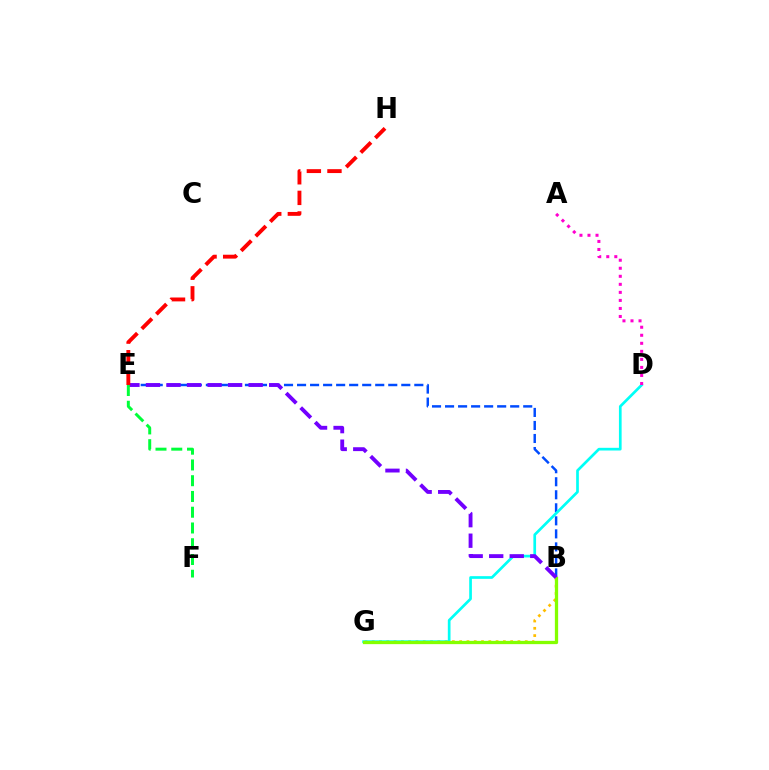{('B', 'E'): [{'color': '#004bff', 'line_style': 'dashed', 'thickness': 1.77}, {'color': '#7200ff', 'line_style': 'dashed', 'thickness': 2.79}], ('B', 'G'): [{'color': '#ffbd00', 'line_style': 'dotted', 'thickness': 1.98}, {'color': '#84ff00', 'line_style': 'solid', 'thickness': 2.36}], ('D', 'G'): [{'color': '#00fff6', 'line_style': 'solid', 'thickness': 1.94}], ('E', 'H'): [{'color': '#ff0000', 'line_style': 'dashed', 'thickness': 2.8}], ('E', 'F'): [{'color': '#00ff39', 'line_style': 'dashed', 'thickness': 2.14}], ('A', 'D'): [{'color': '#ff00cf', 'line_style': 'dotted', 'thickness': 2.18}]}